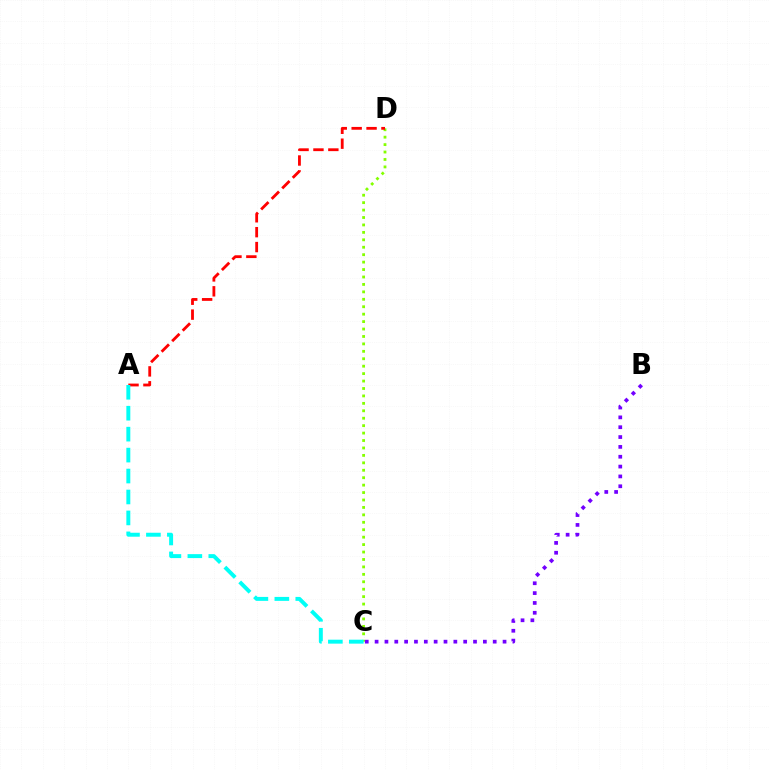{('C', 'D'): [{'color': '#84ff00', 'line_style': 'dotted', 'thickness': 2.02}], ('B', 'C'): [{'color': '#7200ff', 'line_style': 'dotted', 'thickness': 2.67}], ('A', 'D'): [{'color': '#ff0000', 'line_style': 'dashed', 'thickness': 2.02}], ('A', 'C'): [{'color': '#00fff6', 'line_style': 'dashed', 'thickness': 2.84}]}